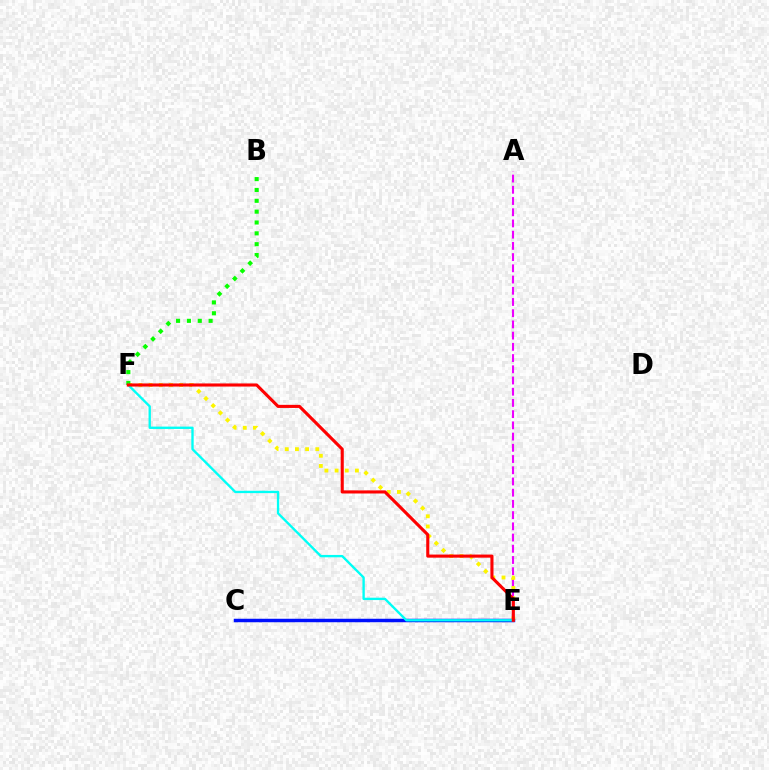{('A', 'E'): [{'color': '#ee00ff', 'line_style': 'dashed', 'thickness': 1.52}], ('E', 'F'): [{'color': '#fcf500', 'line_style': 'dotted', 'thickness': 2.76}, {'color': '#00fff6', 'line_style': 'solid', 'thickness': 1.69}, {'color': '#ff0000', 'line_style': 'solid', 'thickness': 2.23}], ('C', 'E'): [{'color': '#0010ff', 'line_style': 'solid', 'thickness': 2.51}], ('B', 'F'): [{'color': '#08ff00', 'line_style': 'dotted', 'thickness': 2.95}]}